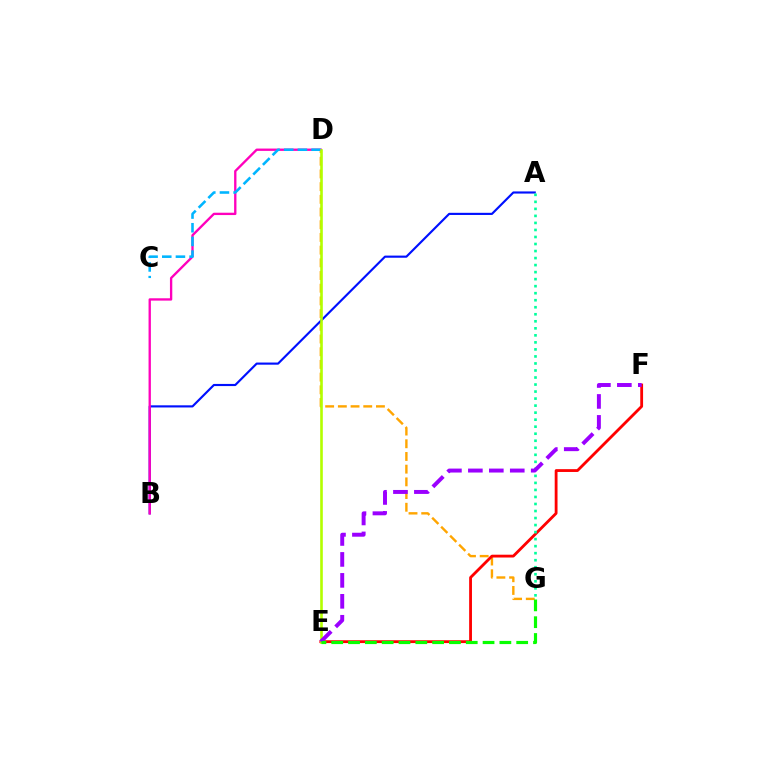{('D', 'G'): [{'color': '#ffa500', 'line_style': 'dashed', 'thickness': 1.73}], ('E', 'F'): [{'color': '#ff0000', 'line_style': 'solid', 'thickness': 2.03}, {'color': '#9b00ff', 'line_style': 'dashed', 'thickness': 2.85}], ('A', 'B'): [{'color': '#0010ff', 'line_style': 'solid', 'thickness': 1.54}], ('B', 'D'): [{'color': '#ff00bd', 'line_style': 'solid', 'thickness': 1.68}], ('C', 'D'): [{'color': '#00b5ff', 'line_style': 'dashed', 'thickness': 1.86}], ('D', 'E'): [{'color': '#b3ff00', 'line_style': 'solid', 'thickness': 1.89}], ('A', 'G'): [{'color': '#00ff9d', 'line_style': 'dotted', 'thickness': 1.91}], ('E', 'G'): [{'color': '#08ff00', 'line_style': 'dashed', 'thickness': 2.28}]}